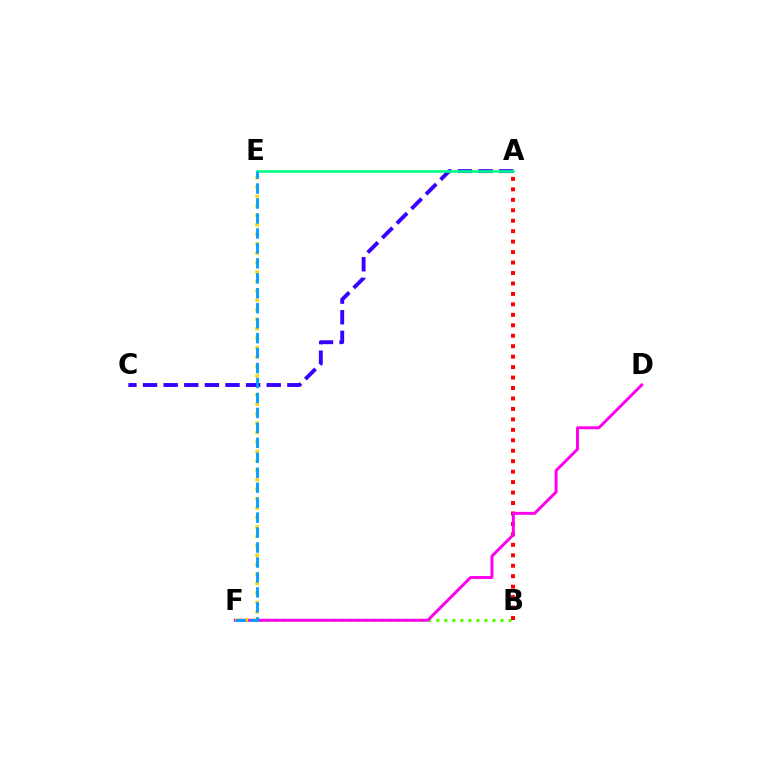{('B', 'F'): [{'color': '#4fff00', 'line_style': 'dotted', 'thickness': 2.18}], ('A', 'B'): [{'color': '#ff0000', 'line_style': 'dotted', 'thickness': 2.84}], ('D', 'F'): [{'color': '#ff00ed', 'line_style': 'solid', 'thickness': 2.12}], ('E', 'F'): [{'color': '#ffd500', 'line_style': 'dotted', 'thickness': 2.56}, {'color': '#009eff', 'line_style': 'dashed', 'thickness': 2.03}], ('A', 'C'): [{'color': '#3700ff', 'line_style': 'dashed', 'thickness': 2.8}], ('A', 'E'): [{'color': '#00ff86', 'line_style': 'solid', 'thickness': 1.85}]}